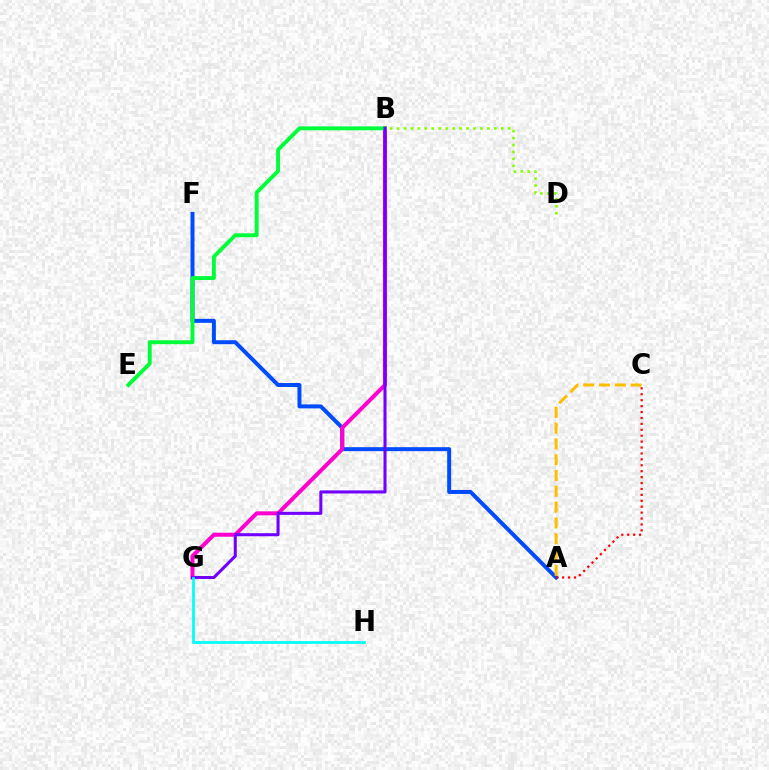{('A', 'F'): [{'color': '#004bff', 'line_style': 'solid', 'thickness': 2.86}], ('B', 'G'): [{'color': '#ff00cf', 'line_style': 'solid', 'thickness': 2.88}, {'color': '#7200ff', 'line_style': 'solid', 'thickness': 2.2}], ('A', 'C'): [{'color': '#ffbd00', 'line_style': 'dashed', 'thickness': 2.15}, {'color': '#ff0000', 'line_style': 'dotted', 'thickness': 1.61}], ('B', 'E'): [{'color': '#00ff39', 'line_style': 'solid', 'thickness': 2.81}], ('B', 'D'): [{'color': '#84ff00', 'line_style': 'dotted', 'thickness': 1.89}], ('G', 'H'): [{'color': '#00fff6', 'line_style': 'solid', 'thickness': 1.97}]}